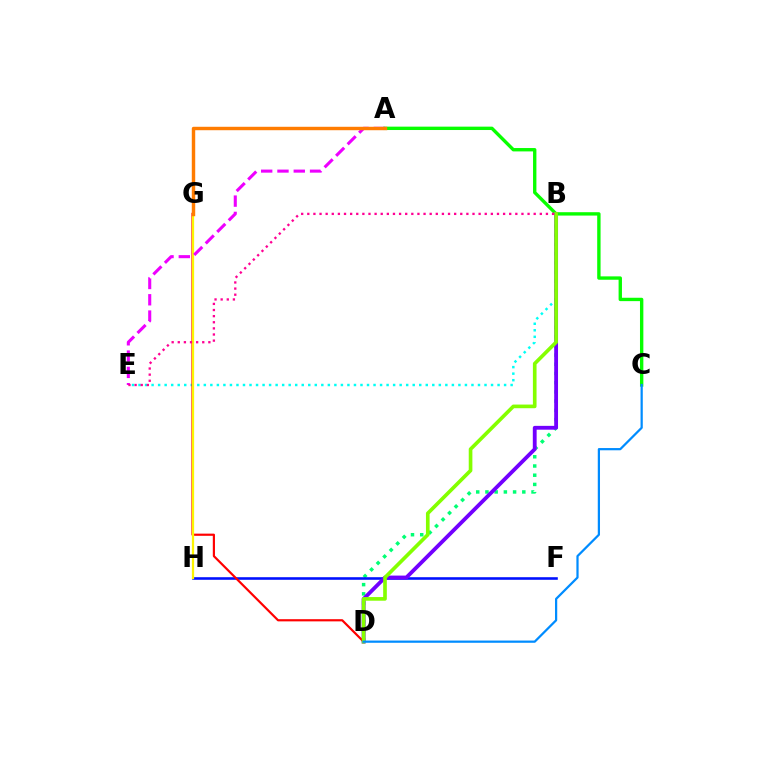{('B', 'D'): [{'color': '#00ff74', 'line_style': 'dotted', 'thickness': 2.5}, {'color': '#7200ff', 'line_style': 'solid', 'thickness': 2.76}, {'color': '#84ff00', 'line_style': 'solid', 'thickness': 2.63}], ('B', 'E'): [{'color': '#00fff6', 'line_style': 'dotted', 'thickness': 1.77}, {'color': '#ff0094', 'line_style': 'dotted', 'thickness': 1.66}], ('F', 'H'): [{'color': '#0010ff', 'line_style': 'solid', 'thickness': 1.86}], ('A', 'C'): [{'color': '#08ff00', 'line_style': 'solid', 'thickness': 2.43}], ('D', 'G'): [{'color': '#ff0000', 'line_style': 'solid', 'thickness': 1.57}], ('G', 'H'): [{'color': '#fcf500', 'line_style': 'solid', 'thickness': 1.62}], ('A', 'E'): [{'color': '#ee00ff', 'line_style': 'dashed', 'thickness': 2.21}], ('A', 'G'): [{'color': '#ff7c00', 'line_style': 'solid', 'thickness': 2.47}], ('C', 'D'): [{'color': '#008cff', 'line_style': 'solid', 'thickness': 1.61}]}